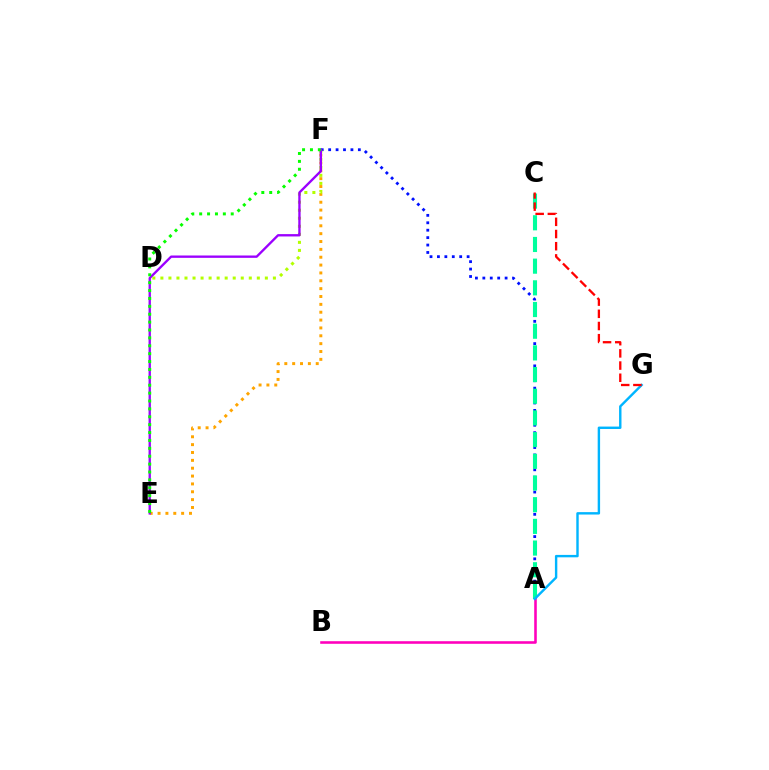{('A', 'F'): [{'color': '#0010ff', 'line_style': 'dotted', 'thickness': 2.02}], ('E', 'F'): [{'color': '#ffa500', 'line_style': 'dotted', 'thickness': 2.13}, {'color': '#9b00ff', 'line_style': 'solid', 'thickness': 1.69}, {'color': '#08ff00', 'line_style': 'dotted', 'thickness': 2.14}], ('A', 'C'): [{'color': '#00ff9d', 'line_style': 'dashed', 'thickness': 2.95}], ('D', 'F'): [{'color': '#b3ff00', 'line_style': 'dotted', 'thickness': 2.18}], ('A', 'B'): [{'color': '#ff00bd', 'line_style': 'solid', 'thickness': 1.86}], ('A', 'G'): [{'color': '#00b5ff', 'line_style': 'solid', 'thickness': 1.74}], ('C', 'G'): [{'color': '#ff0000', 'line_style': 'dashed', 'thickness': 1.66}]}